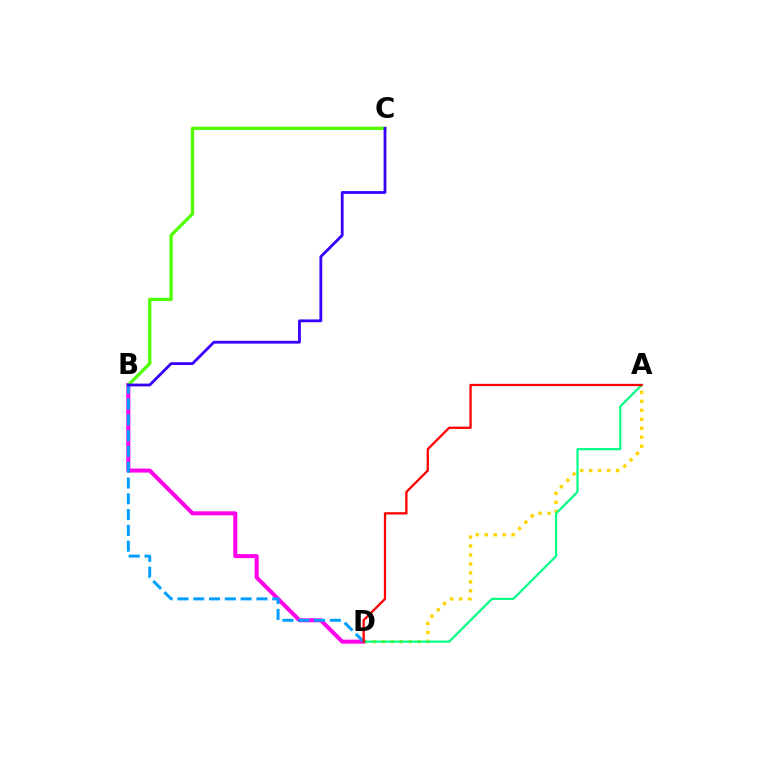{('A', 'D'): [{'color': '#ffd500', 'line_style': 'dotted', 'thickness': 2.44}, {'color': '#00ff86', 'line_style': 'solid', 'thickness': 1.56}, {'color': '#ff0000', 'line_style': 'solid', 'thickness': 1.65}], ('B', 'D'): [{'color': '#ff00ed', 'line_style': 'solid', 'thickness': 2.89}, {'color': '#009eff', 'line_style': 'dashed', 'thickness': 2.15}], ('B', 'C'): [{'color': '#4fff00', 'line_style': 'solid', 'thickness': 2.37}, {'color': '#3700ff', 'line_style': 'solid', 'thickness': 2.02}]}